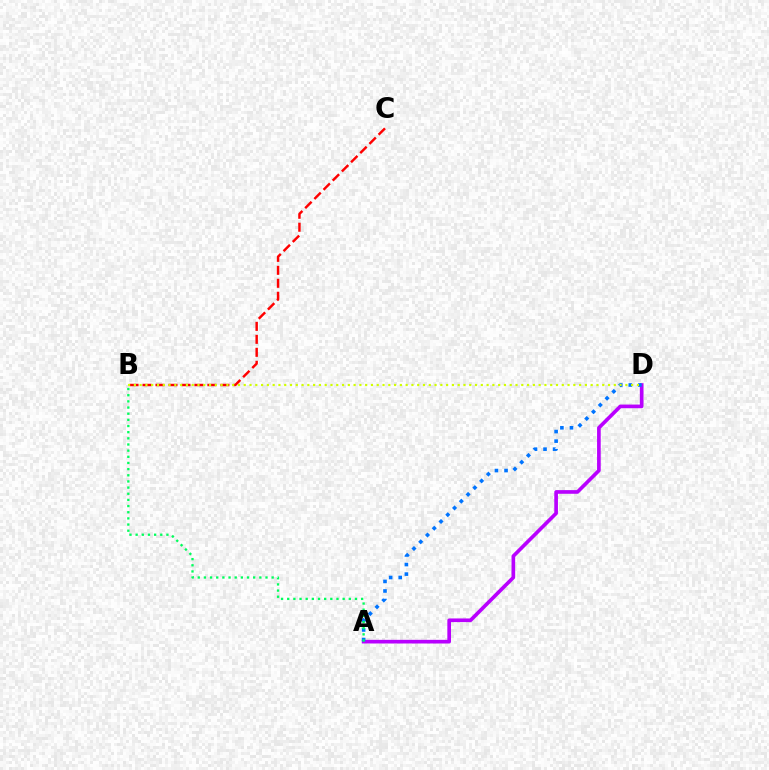{('A', 'D'): [{'color': '#b900ff', 'line_style': 'solid', 'thickness': 2.63}, {'color': '#0074ff', 'line_style': 'dotted', 'thickness': 2.6}], ('B', 'C'): [{'color': '#ff0000', 'line_style': 'dashed', 'thickness': 1.76}], ('A', 'B'): [{'color': '#00ff5c', 'line_style': 'dotted', 'thickness': 1.67}], ('B', 'D'): [{'color': '#d1ff00', 'line_style': 'dotted', 'thickness': 1.57}]}